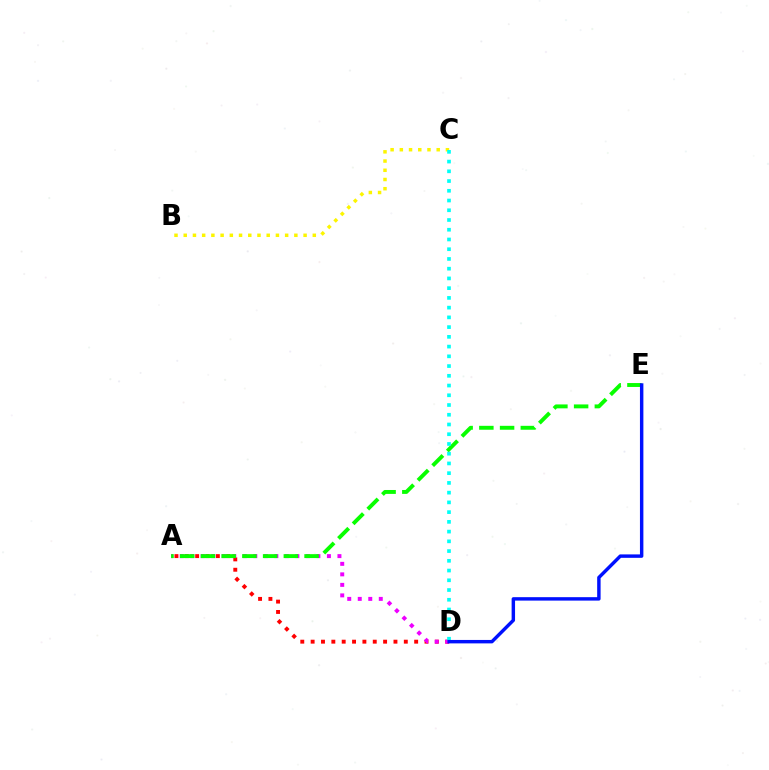{('A', 'D'): [{'color': '#ff0000', 'line_style': 'dotted', 'thickness': 2.81}, {'color': '#ee00ff', 'line_style': 'dotted', 'thickness': 2.86}], ('B', 'C'): [{'color': '#fcf500', 'line_style': 'dotted', 'thickness': 2.51}], ('A', 'E'): [{'color': '#08ff00', 'line_style': 'dashed', 'thickness': 2.82}], ('C', 'D'): [{'color': '#00fff6', 'line_style': 'dotted', 'thickness': 2.65}], ('D', 'E'): [{'color': '#0010ff', 'line_style': 'solid', 'thickness': 2.47}]}